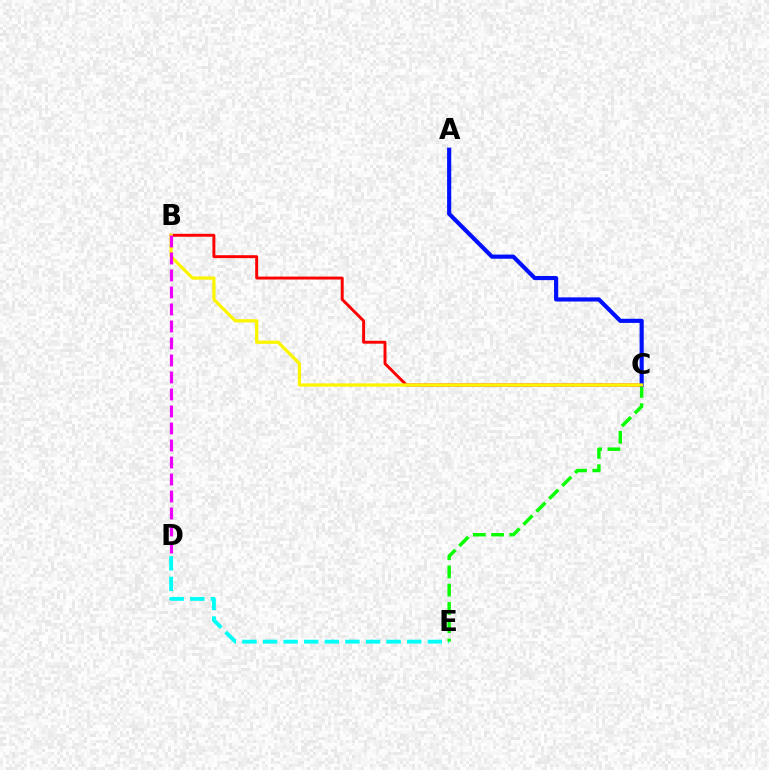{('B', 'C'): [{'color': '#ff0000', 'line_style': 'solid', 'thickness': 2.1}, {'color': '#fcf500', 'line_style': 'solid', 'thickness': 2.35}], ('D', 'E'): [{'color': '#00fff6', 'line_style': 'dashed', 'thickness': 2.8}], ('C', 'E'): [{'color': '#08ff00', 'line_style': 'dashed', 'thickness': 2.48}], ('A', 'C'): [{'color': '#0010ff', 'line_style': 'solid', 'thickness': 2.98}], ('B', 'D'): [{'color': '#ee00ff', 'line_style': 'dashed', 'thickness': 2.31}]}